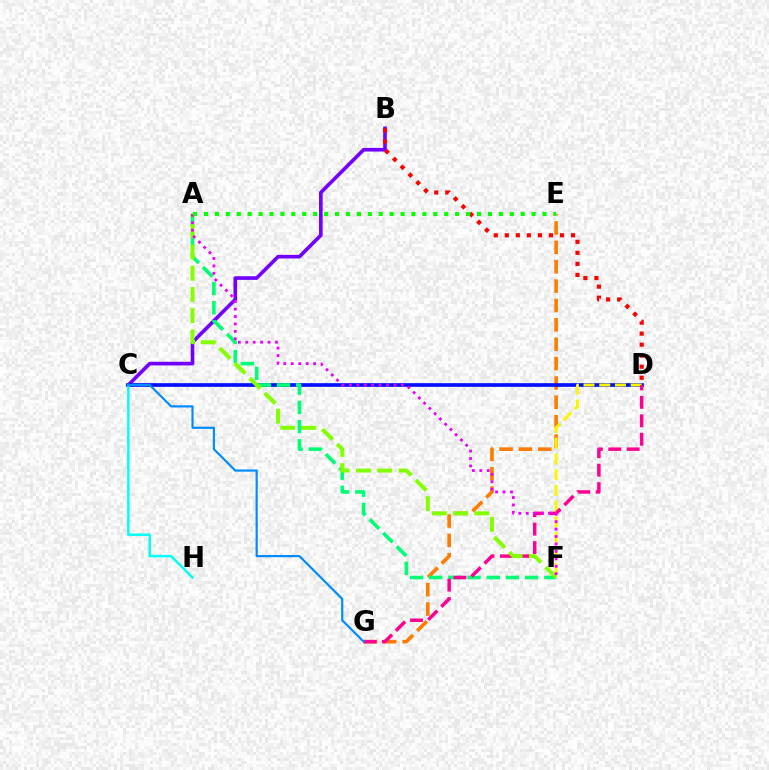{('E', 'G'): [{'color': '#ff7c00', 'line_style': 'dashed', 'thickness': 2.63}], ('B', 'C'): [{'color': '#7200ff', 'line_style': 'solid', 'thickness': 2.62}], ('C', 'D'): [{'color': '#0010ff', 'line_style': 'solid', 'thickness': 2.64}], ('D', 'F'): [{'color': '#fcf500', 'line_style': 'dashed', 'thickness': 2.14}], ('A', 'F'): [{'color': '#00ff74', 'line_style': 'dashed', 'thickness': 2.61}, {'color': '#84ff00', 'line_style': 'dashed', 'thickness': 2.88}, {'color': '#ee00ff', 'line_style': 'dotted', 'thickness': 2.02}], ('D', 'G'): [{'color': '#ff0094', 'line_style': 'dashed', 'thickness': 2.5}], ('B', 'D'): [{'color': '#ff0000', 'line_style': 'dotted', 'thickness': 3.0}], ('C', 'H'): [{'color': '#00fff6', 'line_style': 'solid', 'thickness': 1.76}], ('C', 'G'): [{'color': '#008cff', 'line_style': 'solid', 'thickness': 1.57}], ('A', 'E'): [{'color': '#08ff00', 'line_style': 'dotted', 'thickness': 2.97}]}